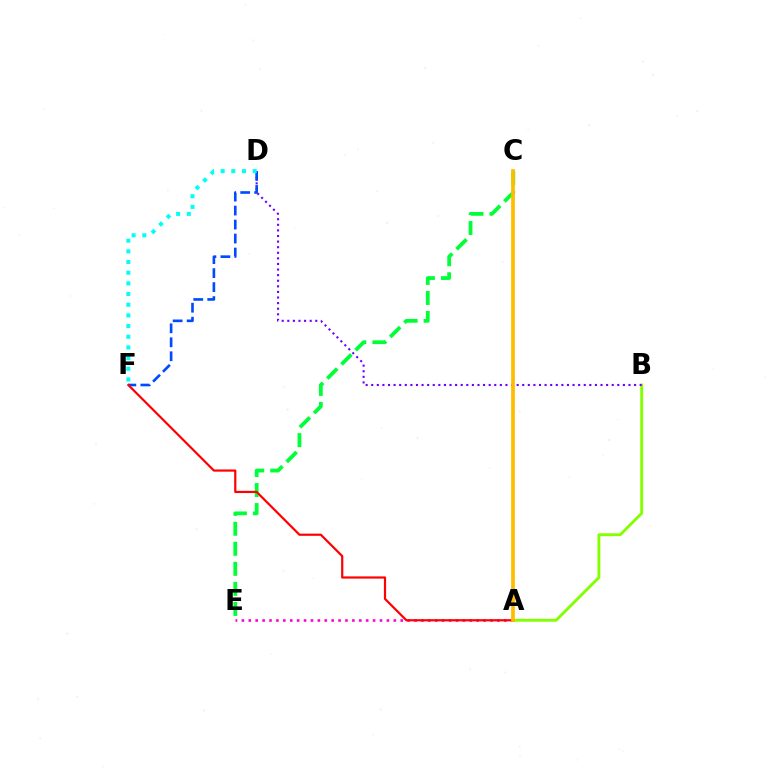{('A', 'B'): [{'color': '#84ff00', 'line_style': 'solid', 'thickness': 2.07}], ('B', 'D'): [{'color': '#7200ff', 'line_style': 'dotted', 'thickness': 1.52}], ('D', 'F'): [{'color': '#004bff', 'line_style': 'dashed', 'thickness': 1.9}, {'color': '#00fff6', 'line_style': 'dotted', 'thickness': 2.9}], ('A', 'E'): [{'color': '#ff00cf', 'line_style': 'dotted', 'thickness': 1.88}], ('C', 'E'): [{'color': '#00ff39', 'line_style': 'dashed', 'thickness': 2.72}], ('A', 'F'): [{'color': '#ff0000', 'line_style': 'solid', 'thickness': 1.59}], ('A', 'C'): [{'color': '#ffbd00', 'line_style': 'solid', 'thickness': 2.68}]}